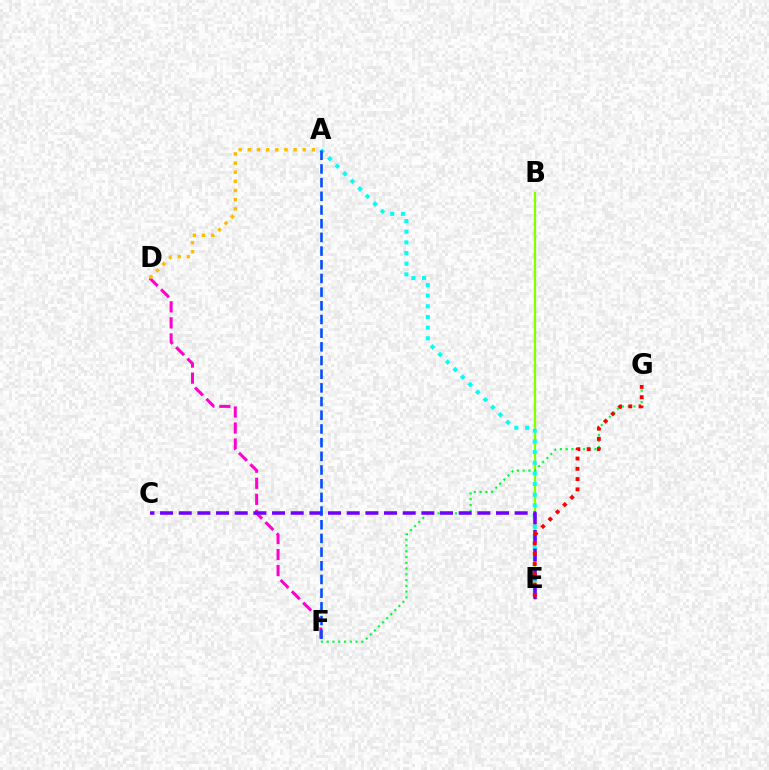{('D', 'F'): [{'color': '#ff00cf', 'line_style': 'dashed', 'thickness': 2.18}], ('B', 'E'): [{'color': '#84ff00', 'line_style': 'solid', 'thickness': 1.68}], ('F', 'G'): [{'color': '#00ff39', 'line_style': 'dotted', 'thickness': 1.57}], ('A', 'D'): [{'color': '#ffbd00', 'line_style': 'dotted', 'thickness': 2.48}], ('A', 'E'): [{'color': '#00fff6', 'line_style': 'dotted', 'thickness': 2.9}], ('C', 'E'): [{'color': '#7200ff', 'line_style': 'dashed', 'thickness': 2.54}], ('E', 'G'): [{'color': '#ff0000', 'line_style': 'dotted', 'thickness': 2.79}], ('A', 'F'): [{'color': '#004bff', 'line_style': 'dashed', 'thickness': 1.86}]}